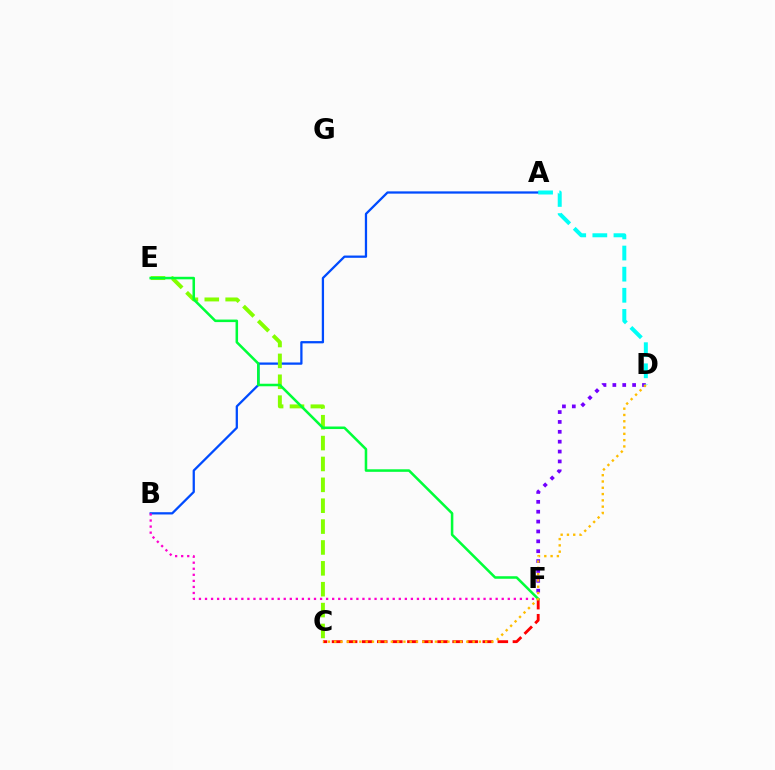{('A', 'B'): [{'color': '#004bff', 'line_style': 'solid', 'thickness': 1.63}], ('D', 'F'): [{'color': '#7200ff', 'line_style': 'dotted', 'thickness': 2.68}], ('A', 'D'): [{'color': '#00fff6', 'line_style': 'dashed', 'thickness': 2.87}], ('B', 'F'): [{'color': '#ff00cf', 'line_style': 'dotted', 'thickness': 1.65}], ('C', 'F'): [{'color': '#ff0000', 'line_style': 'dashed', 'thickness': 2.05}], ('C', 'E'): [{'color': '#84ff00', 'line_style': 'dashed', 'thickness': 2.84}], ('E', 'F'): [{'color': '#00ff39', 'line_style': 'solid', 'thickness': 1.83}], ('C', 'D'): [{'color': '#ffbd00', 'line_style': 'dotted', 'thickness': 1.71}]}